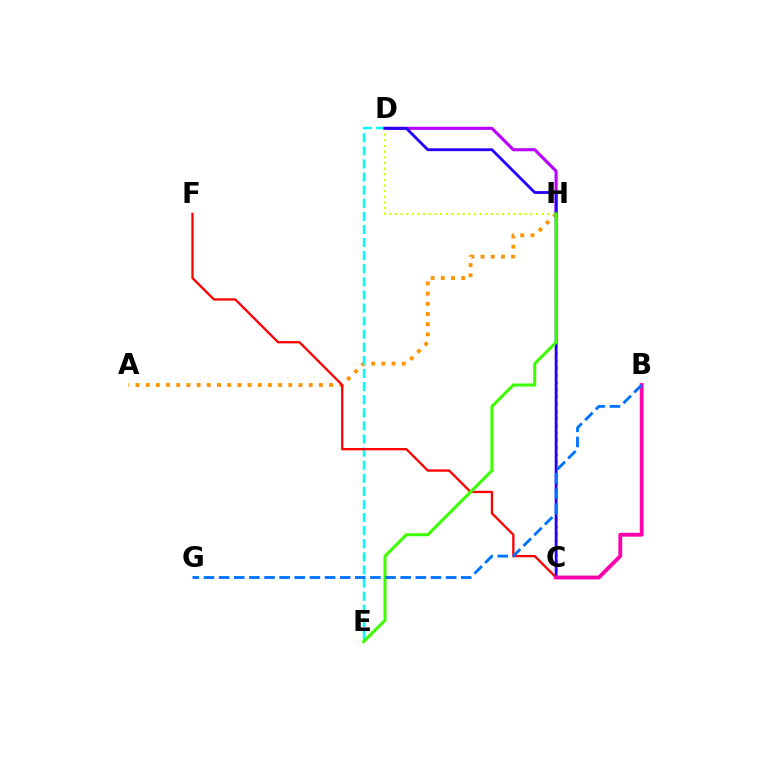{('A', 'H'): [{'color': '#ff9400', 'line_style': 'dotted', 'thickness': 2.77}], ('C', 'H'): [{'color': '#00ff5c', 'line_style': 'dotted', 'thickness': 1.96}], ('D', 'E'): [{'color': '#00fff6', 'line_style': 'dashed', 'thickness': 1.78}], ('D', 'H'): [{'color': '#b900ff', 'line_style': 'solid', 'thickness': 2.22}, {'color': '#d1ff00', 'line_style': 'dotted', 'thickness': 1.53}], ('C', 'D'): [{'color': '#2500ff', 'line_style': 'solid', 'thickness': 2.04}], ('C', 'F'): [{'color': '#ff0000', 'line_style': 'solid', 'thickness': 1.66}], ('B', 'C'): [{'color': '#ff00ac', 'line_style': 'solid', 'thickness': 2.76}], ('E', 'H'): [{'color': '#3dff00', 'line_style': 'solid', 'thickness': 2.19}], ('B', 'G'): [{'color': '#0074ff', 'line_style': 'dashed', 'thickness': 2.06}]}